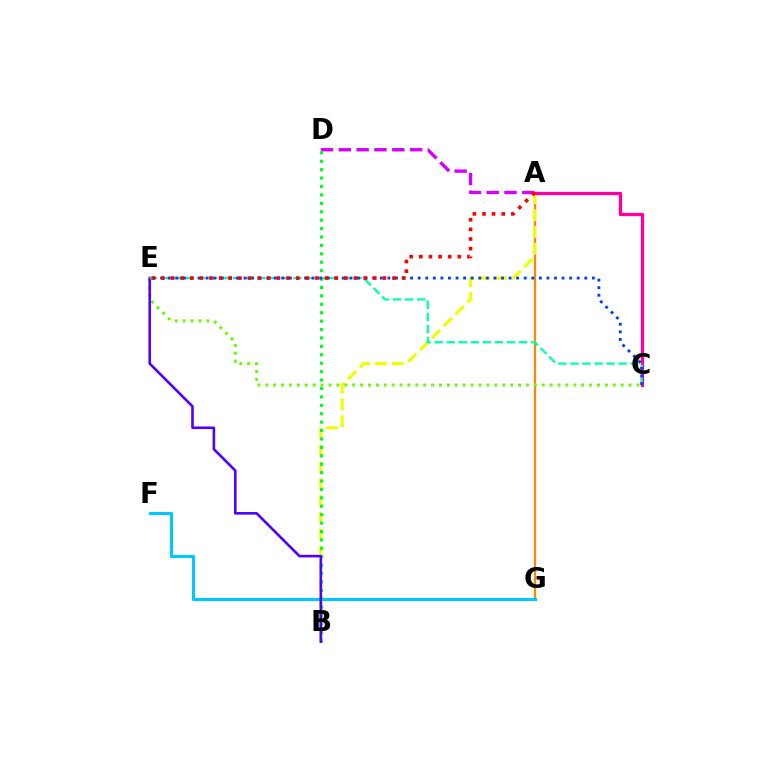{('A', 'G'): [{'color': '#ff8800', 'line_style': 'solid', 'thickness': 1.63}], ('A', 'D'): [{'color': '#d600ff', 'line_style': 'dashed', 'thickness': 2.42}], ('A', 'B'): [{'color': '#eeff00', 'line_style': 'dashed', 'thickness': 2.28}], ('A', 'C'): [{'color': '#ff00a0', 'line_style': 'solid', 'thickness': 2.36}], ('F', 'G'): [{'color': '#00c7ff', 'line_style': 'solid', 'thickness': 2.24}], ('B', 'D'): [{'color': '#00ff27', 'line_style': 'dotted', 'thickness': 2.29}], ('C', 'E'): [{'color': '#66ff00', 'line_style': 'dotted', 'thickness': 2.15}, {'color': '#00ffaf', 'line_style': 'dashed', 'thickness': 1.64}, {'color': '#003fff', 'line_style': 'dotted', 'thickness': 2.06}], ('B', 'E'): [{'color': '#4f00ff', 'line_style': 'solid', 'thickness': 1.88}], ('A', 'E'): [{'color': '#ff0000', 'line_style': 'dotted', 'thickness': 2.62}]}